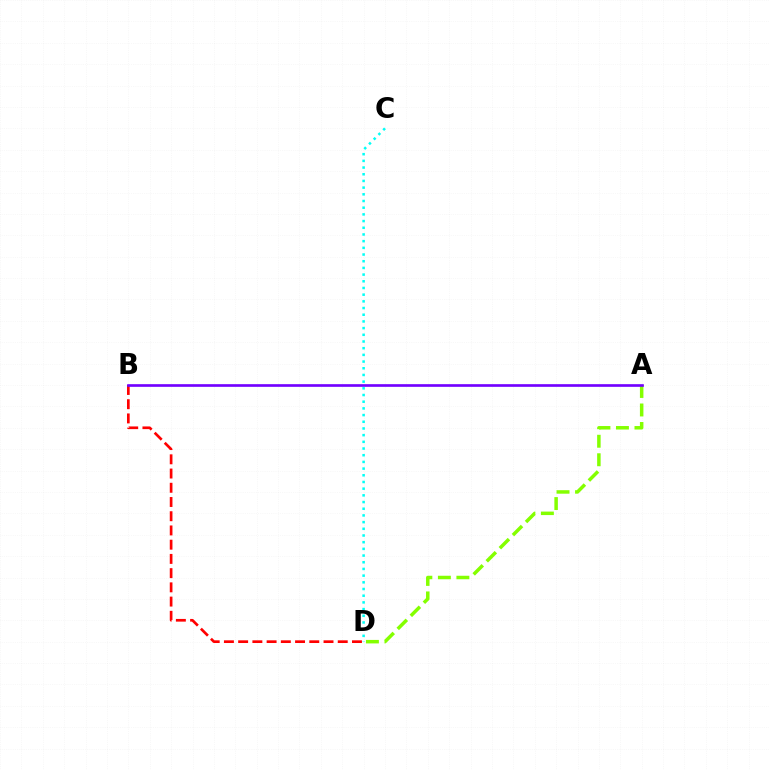{('B', 'D'): [{'color': '#ff0000', 'line_style': 'dashed', 'thickness': 1.93}], ('A', 'D'): [{'color': '#84ff00', 'line_style': 'dashed', 'thickness': 2.51}], ('C', 'D'): [{'color': '#00fff6', 'line_style': 'dotted', 'thickness': 1.82}], ('A', 'B'): [{'color': '#7200ff', 'line_style': 'solid', 'thickness': 1.92}]}